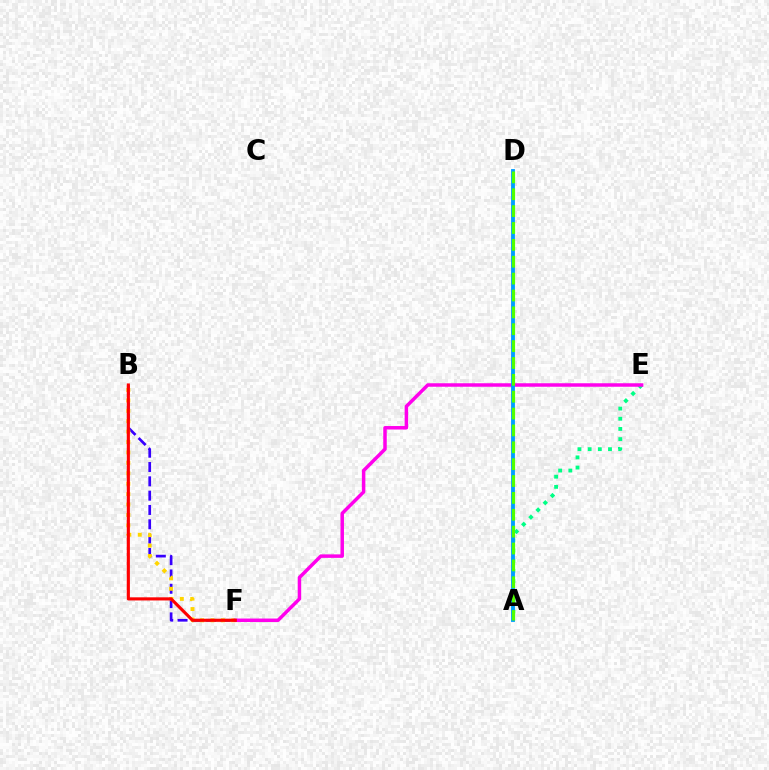{('B', 'F'): [{'color': '#3700ff', 'line_style': 'dashed', 'thickness': 1.94}, {'color': '#ffd500', 'line_style': 'dotted', 'thickness': 2.83}, {'color': '#ff0000', 'line_style': 'solid', 'thickness': 2.25}], ('A', 'E'): [{'color': '#00ff86', 'line_style': 'dotted', 'thickness': 2.76}], ('E', 'F'): [{'color': '#ff00ed', 'line_style': 'solid', 'thickness': 2.51}], ('A', 'D'): [{'color': '#009eff', 'line_style': 'solid', 'thickness': 2.77}, {'color': '#4fff00', 'line_style': 'dashed', 'thickness': 2.29}]}